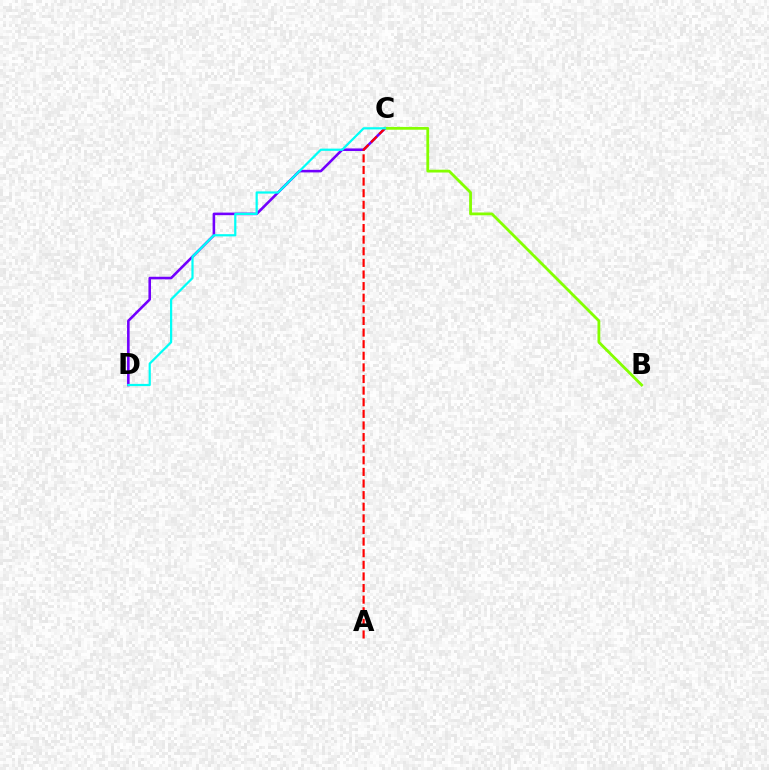{('C', 'D'): [{'color': '#7200ff', 'line_style': 'solid', 'thickness': 1.86}, {'color': '#00fff6', 'line_style': 'solid', 'thickness': 1.6}], ('B', 'C'): [{'color': '#84ff00', 'line_style': 'solid', 'thickness': 2.02}], ('A', 'C'): [{'color': '#ff0000', 'line_style': 'dashed', 'thickness': 1.58}]}